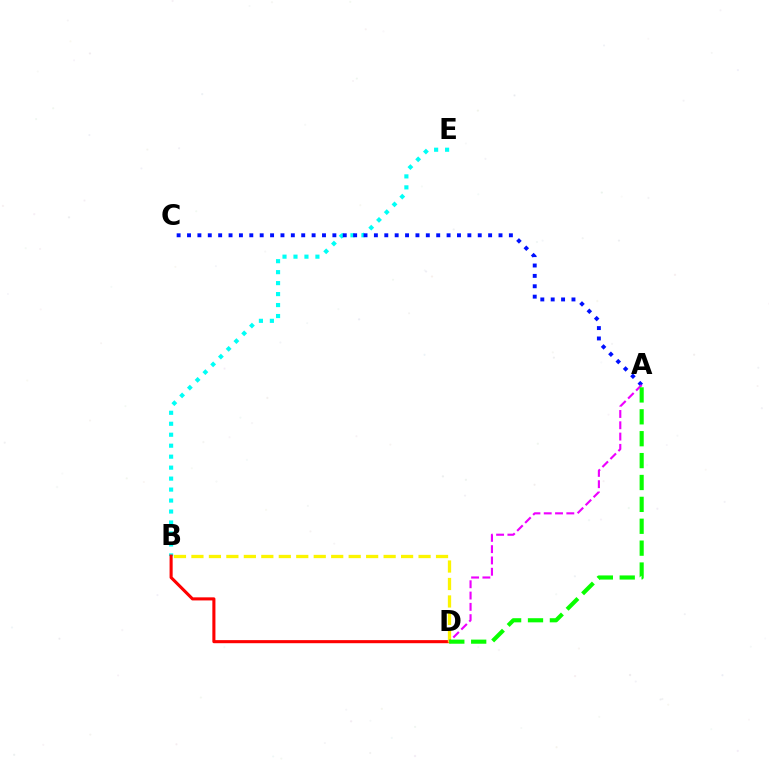{('B', 'E'): [{'color': '#00fff6', 'line_style': 'dotted', 'thickness': 2.98}], ('B', 'D'): [{'color': '#ff0000', 'line_style': 'solid', 'thickness': 2.22}, {'color': '#fcf500', 'line_style': 'dashed', 'thickness': 2.37}], ('A', 'C'): [{'color': '#0010ff', 'line_style': 'dotted', 'thickness': 2.82}], ('A', 'D'): [{'color': '#ee00ff', 'line_style': 'dashed', 'thickness': 1.53}, {'color': '#08ff00', 'line_style': 'dashed', 'thickness': 2.97}]}